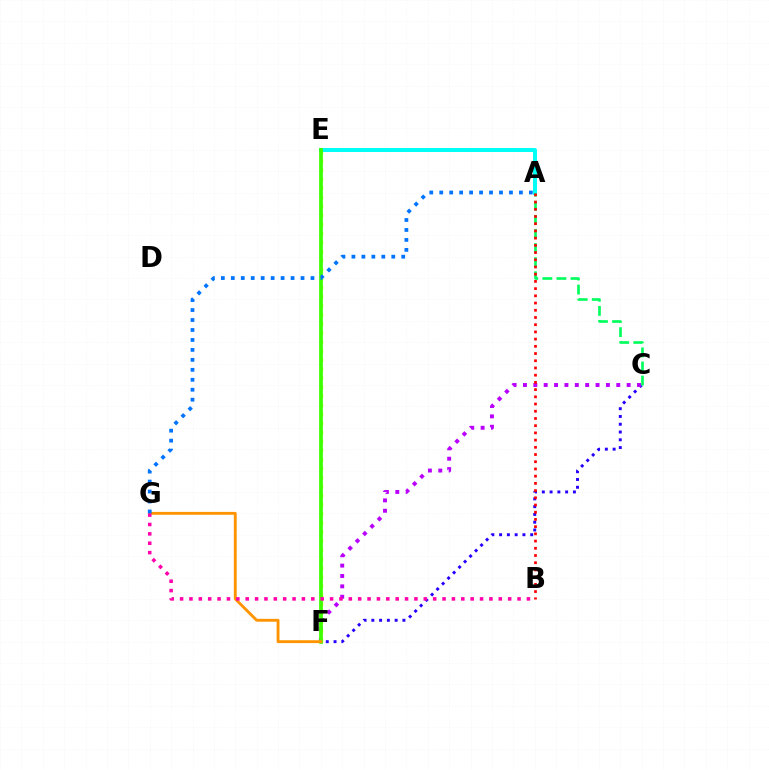{('C', 'F'): [{'color': '#2500ff', 'line_style': 'dotted', 'thickness': 2.11}, {'color': '#b900ff', 'line_style': 'dotted', 'thickness': 2.82}], ('E', 'F'): [{'color': '#d1ff00', 'line_style': 'dotted', 'thickness': 2.46}, {'color': '#3dff00', 'line_style': 'solid', 'thickness': 2.71}], ('A', 'E'): [{'color': '#00fff6', 'line_style': 'solid', 'thickness': 2.86}], ('F', 'G'): [{'color': '#ff9400', 'line_style': 'solid', 'thickness': 2.06}], ('B', 'G'): [{'color': '#ff00ac', 'line_style': 'dotted', 'thickness': 2.55}], ('A', 'G'): [{'color': '#0074ff', 'line_style': 'dotted', 'thickness': 2.71}], ('A', 'C'): [{'color': '#00ff5c', 'line_style': 'dashed', 'thickness': 1.91}], ('A', 'B'): [{'color': '#ff0000', 'line_style': 'dotted', 'thickness': 1.96}]}